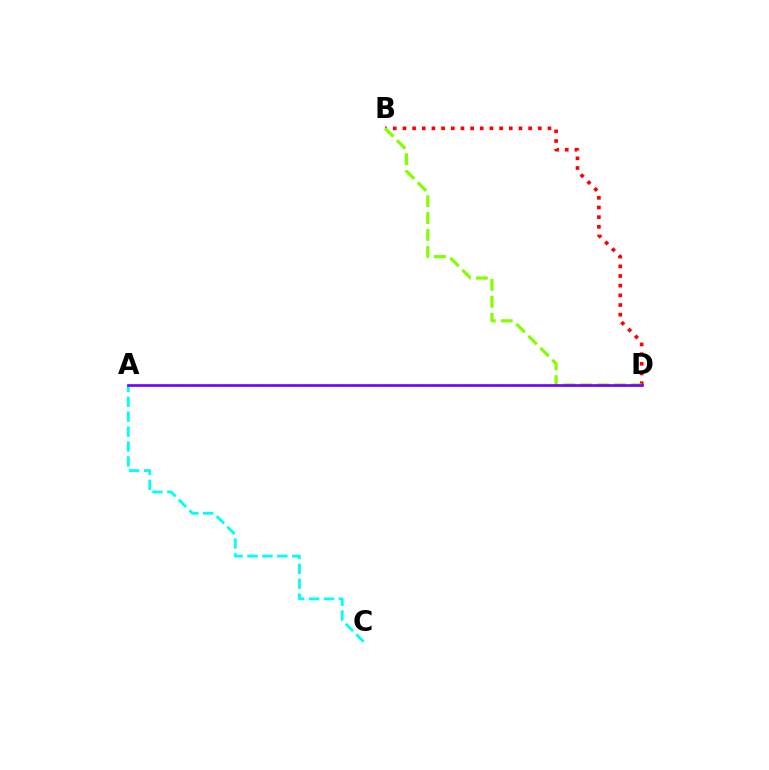{('A', 'C'): [{'color': '#00fff6', 'line_style': 'dashed', 'thickness': 2.03}], ('B', 'D'): [{'color': '#ff0000', 'line_style': 'dotted', 'thickness': 2.63}, {'color': '#84ff00', 'line_style': 'dashed', 'thickness': 2.3}], ('A', 'D'): [{'color': '#7200ff', 'line_style': 'solid', 'thickness': 1.92}]}